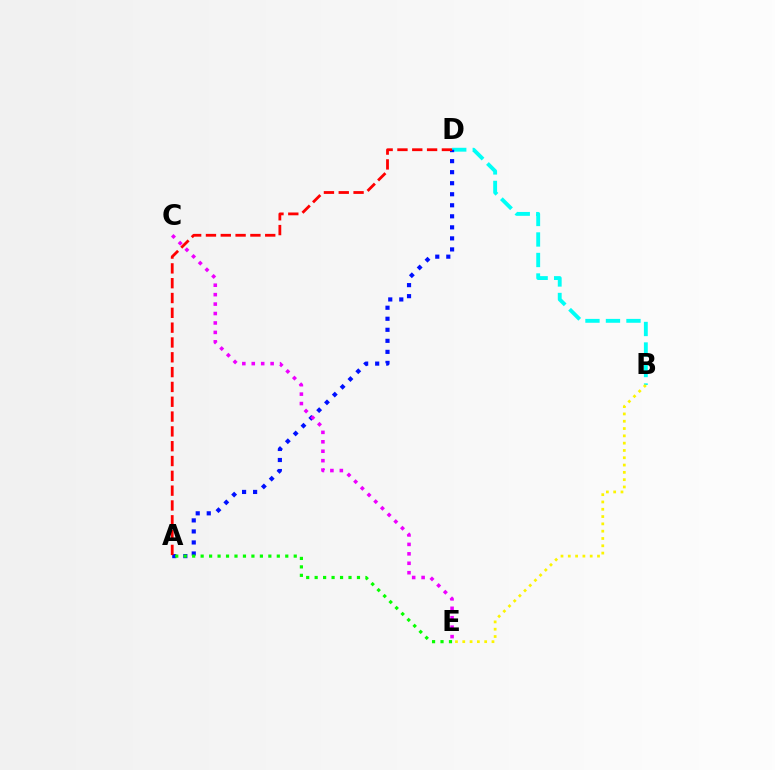{('B', 'D'): [{'color': '#00fff6', 'line_style': 'dashed', 'thickness': 2.79}], ('A', 'D'): [{'color': '#0010ff', 'line_style': 'dotted', 'thickness': 3.0}, {'color': '#ff0000', 'line_style': 'dashed', 'thickness': 2.01}], ('A', 'E'): [{'color': '#08ff00', 'line_style': 'dotted', 'thickness': 2.3}], ('B', 'E'): [{'color': '#fcf500', 'line_style': 'dotted', 'thickness': 1.98}], ('C', 'E'): [{'color': '#ee00ff', 'line_style': 'dotted', 'thickness': 2.56}]}